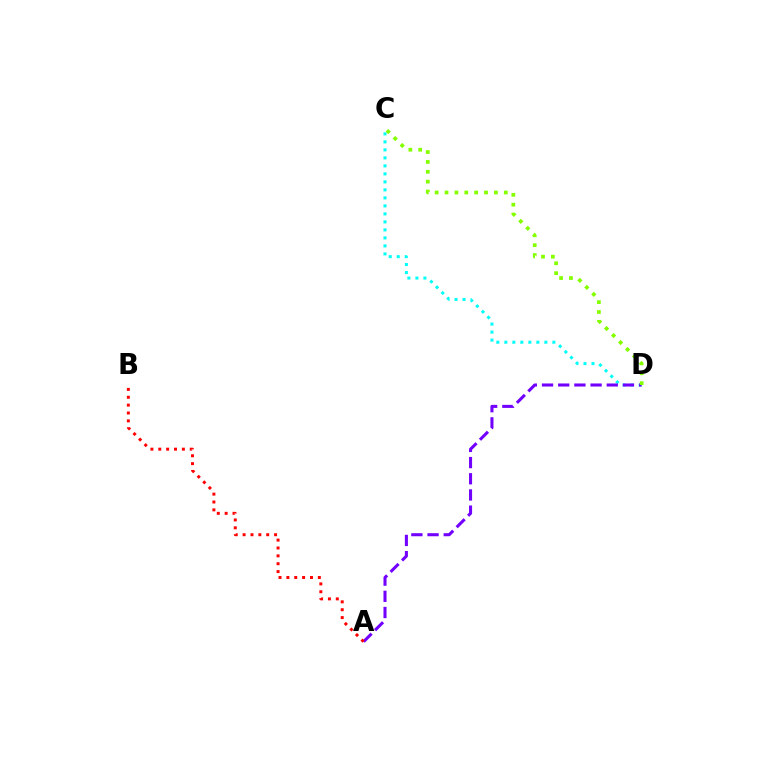{('C', 'D'): [{'color': '#00fff6', 'line_style': 'dotted', 'thickness': 2.17}, {'color': '#84ff00', 'line_style': 'dotted', 'thickness': 2.68}], ('A', 'D'): [{'color': '#7200ff', 'line_style': 'dashed', 'thickness': 2.2}], ('A', 'B'): [{'color': '#ff0000', 'line_style': 'dotted', 'thickness': 2.14}]}